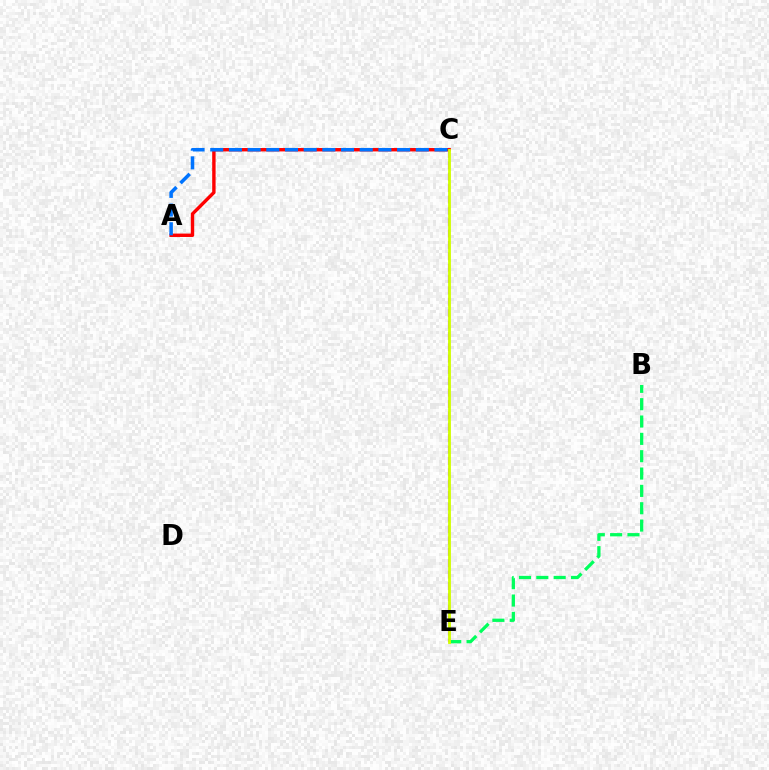{('B', 'E'): [{'color': '#00ff5c', 'line_style': 'dashed', 'thickness': 2.36}], ('C', 'E'): [{'color': '#b900ff', 'line_style': 'dashed', 'thickness': 1.54}, {'color': '#d1ff00', 'line_style': 'solid', 'thickness': 2.04}], ('A', 'C'): [{'color': '#ff0000', 'line_style': 'solid', 'thickness': 2.44}, {'color': '#0074ff', 'line_style': 'dashed', 'thickness': 2.54}]}